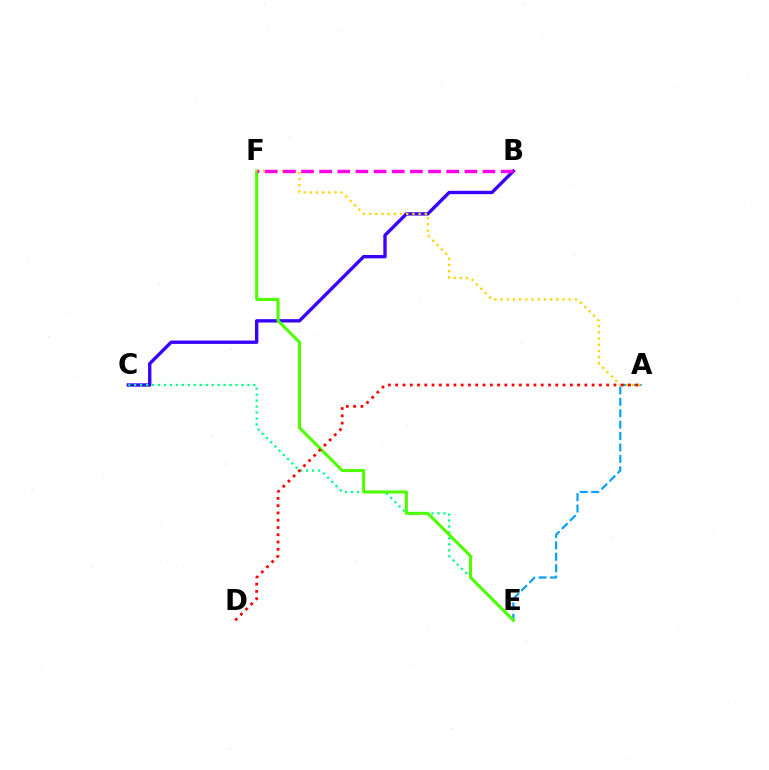{('B', 'C'): [{'color': '#3700ff', 'line_style': 'solid', 'thickness': 2.42}], ('A', 'E'): [{'color': '#009eff', 'line_style': 'dashed', 'thickness': 1.55}], ('C', 'E'): [{'color': '#00ff86', 'line_style': 'dotted', 'thickness': 1.62}], ('E', 'F'): [{'color': '#4fff00', 'line_style': 'solid', 'thickness': 2.2}], ('A', 'F'): [{'color': '#ffd500', 'line_style': 'dotted', 'thickness': 1.68}], ('B', 'F'): [{'color': '#ff00ed', 'line_style': 'dashed', 'thickness': 2.47}], ('A', 'D'): [{'color': '#ff0000', 'line_style': 'dotted', 'thickness': 1.98}]}